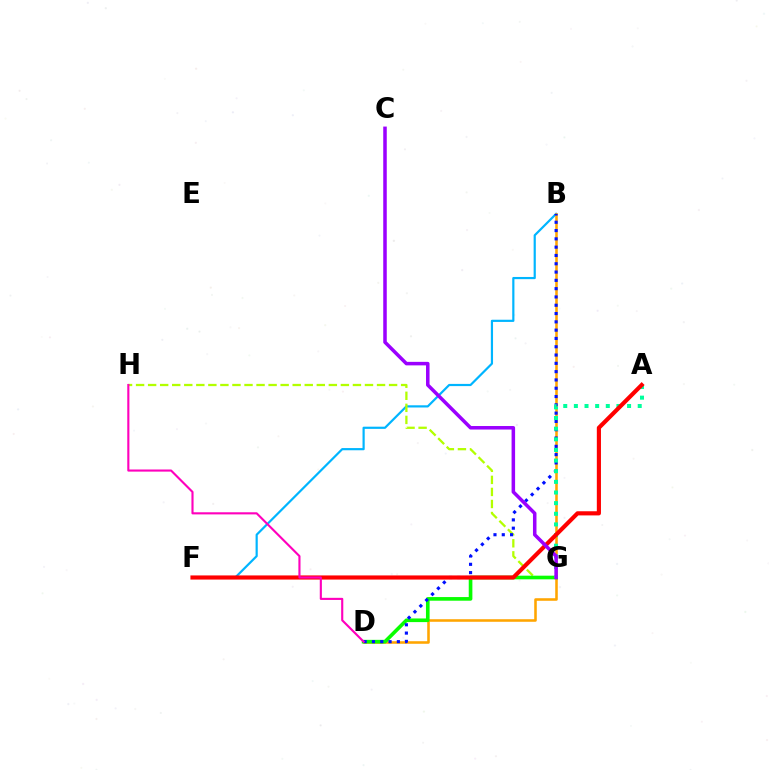{('B', 'F'): [{'color': '#00b5ff', 'line_style': 'solid', 'thickness': 1.58}], ('B', 'D'): [{'color': '#ffa500', 'line_style': 'solid', 'thickness': 1.85}, {'color': '#0010ff', 'line_style': 'dotted', 'thickness': 2.25}], ('G', 'H'): [{'color': '#b3ff00', 'line_style': 'dashed', 'thickness': 1.64}], ('D', 'G'): [{'color': '#08ff00', 'line_style': 'solid', 'thickness': 2.62}], ('A', 'G'): [{'color': '#00ff9d', 'line_style': 'dotted', 'thickness': 2.89}], ('A', 'F'): [{'color': '#ff0000', 'line_style': 'solid', 'thickness': 2.98}], ('D', 'H'): [{'color': '#ff00bd', 'line_style': 'solid', 'thickness': 1.53}], ('C', 'G'): [{'color': '#9b00ff', 'line_style': 'solid', 'thickness': 2.53}]}